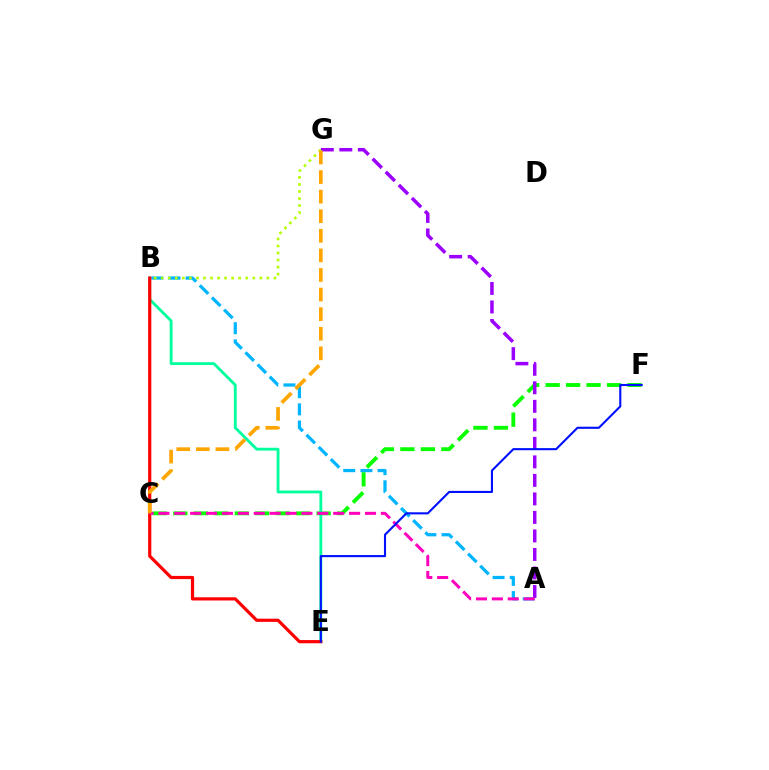{('C', 'F'): [{'color': '#08ff00', 'line_style': 'dashed', 'thickness': 2.78}], ('A', 'B'): [{'color': '#00b5ff', 'line_style': 'dashed', 'thickness': 2.33}], ('B', 'E'): [{'color': '#00ff9d', 'line_style': 'solid', 'thickness': 2.04}, {'color': '#ff0000', 'line_style': 'solid', 'thickness': 2.3}], ('A', 'G'): [{'color': '#9b00ff', 'line_style': 'dashed', 'thickness': 2.52}], ('A', 'C'): [{'color': '#ff00bd', 'line_style': 'dashed', 'thickness': 2.16}], ('B', 'G'): [{'color': '#b3ff00', 'line_style': 'dotted', 'thickness': 1.91}], ('C', 'G'): [{'color': '#ffa500', 'line_style': 'dashed', 'thickness': 2.66}], ('E', 'F'): [{'color': '#0010ff', 'line_style': 'solid', 'thickness': 1.52}]}